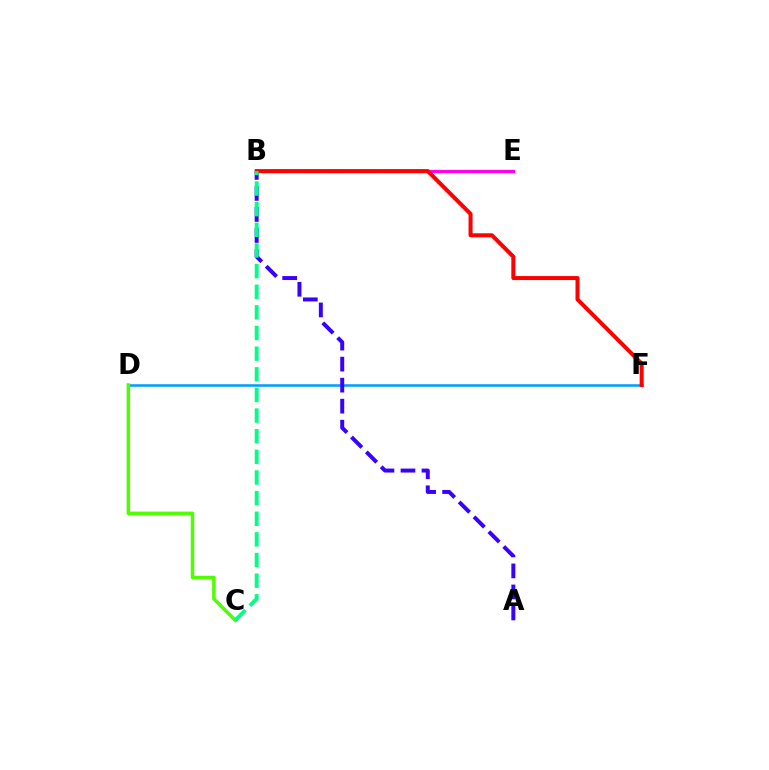{('D', 'F'): [{'color': '#009eff', 'line_style': 'solid', 'thickness': 1.83}], ('A', 'B'): [{'color': '#3700ff', 'line_style': 'dashed', 'thickness': 2.86}], ('B', 'E'): [{'color': '#ffd500', 'line_style': 'dashed', 'thickness': 1.52}, {'color': '#ff00ed', 'line_style': 'solid', 'thickness': 2.35}], ('C', 'D'): [{'color': '#4fff00', 'line_style': 'solid', 'thickness': 2.5}], ('B', 'F'): [{'color': '#ff0000', 'line_style': 'solid', 'thickness': 2.89}], ('B', 'C'): [{'color': '#00ff86', 'line_style': 'dashed', 'thickness': 2.8}]}